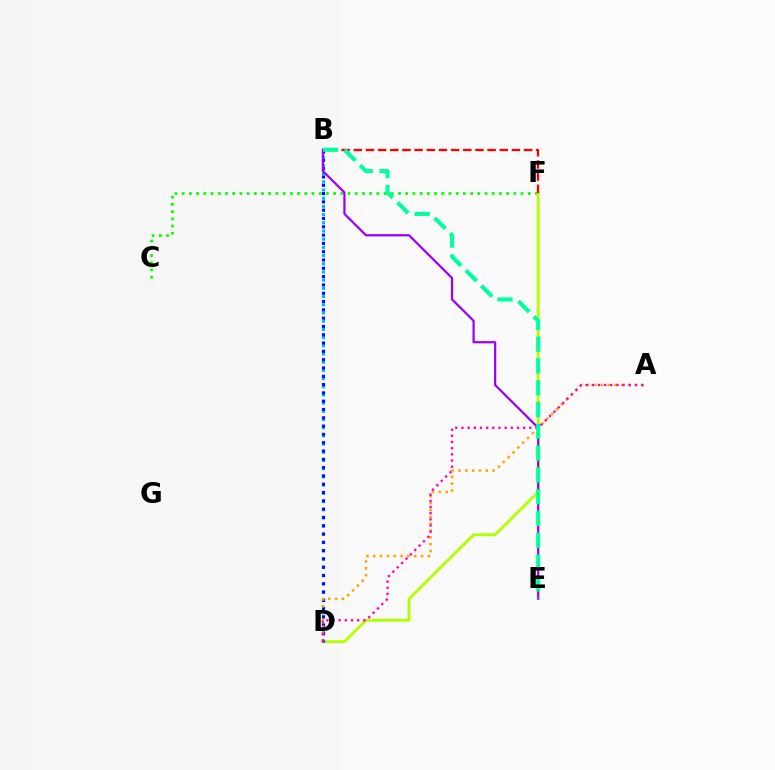{('C', 'F'): [{'color': '#08ff00', 'line_style': 'dotted', 'thickness': 1.96}], ('D', 'F'): [{'color': '#b3ff00', 'line_style': 'solid', 'thickness': 2.08}], ('B', 'D'): [{'color': '#00b5ff', 'line_style': 'dotted', 'thickness': 2.23}, {'color': '#0010ff', 'line_style': 'dotted', 'thickness': 2.26}], ('B', 'F'): [{'color': '#ff0000', 'line_style': 'dashed', 'thickness': 1.65}], ('A', 'D'): [{'color': '#ffa500', 'line_style': 'dotted', 'thickness': 1.86}, {'color': '#ff00bd', 'line_style': 'dotted', 'thickness': 1.67}], ('B', 'E'): [{'color': '#9b00ff', 'line_style': 'solid', 'thickness': 1.61}, {'color': '#00ff9d', 'line_style': 'dashed', 'thickness': 2.96}]}